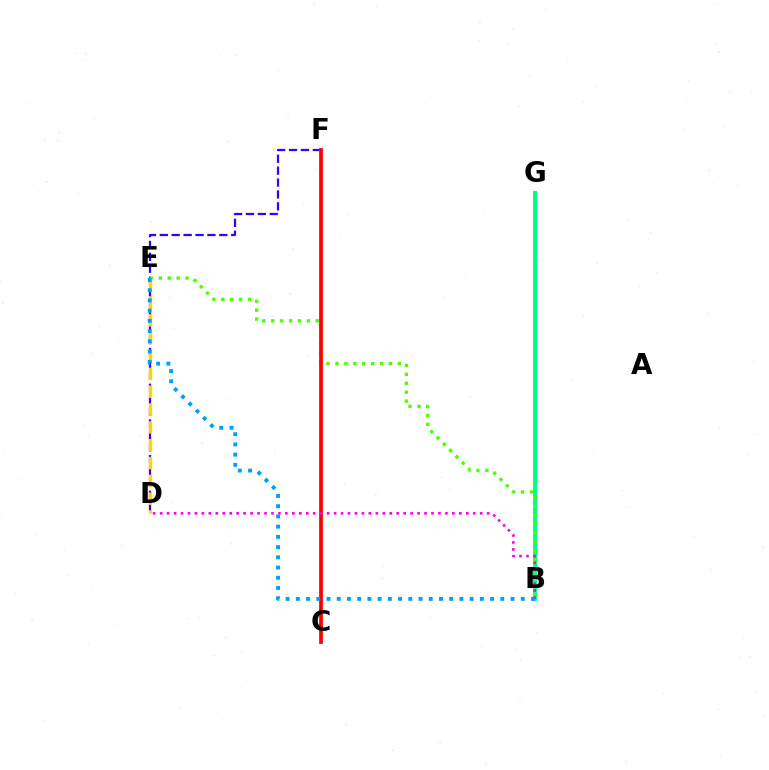{('B', 'G'): [{'color': '#00ff86', 'line_style': 'solid', 'thickness': 2.89}], ('D', 'F'): [{'color': '#3700ff', 'line_style': 'dashed', 'thickness': 1.62}], ('B', 'E'): [{'color': '#4fff00', 'line_style': 'dotted', 'thickness': 2.42}, {'color': '#009eff', 'line_style': 'dotted', 'thickness': 2.78}], ('C', 'F'): [{'color': '#ff0000', 'line_style': 'solid', 'thickness': 2.7}], ('D', 'E'): [{'color': '#ffd500', 'line_style': 'dashed', 'thickness': 2.42}], ('B', 'D'): [{'color': '#ff00ed', 'line_style': 'dotted', 'thickness': 1.89}]}